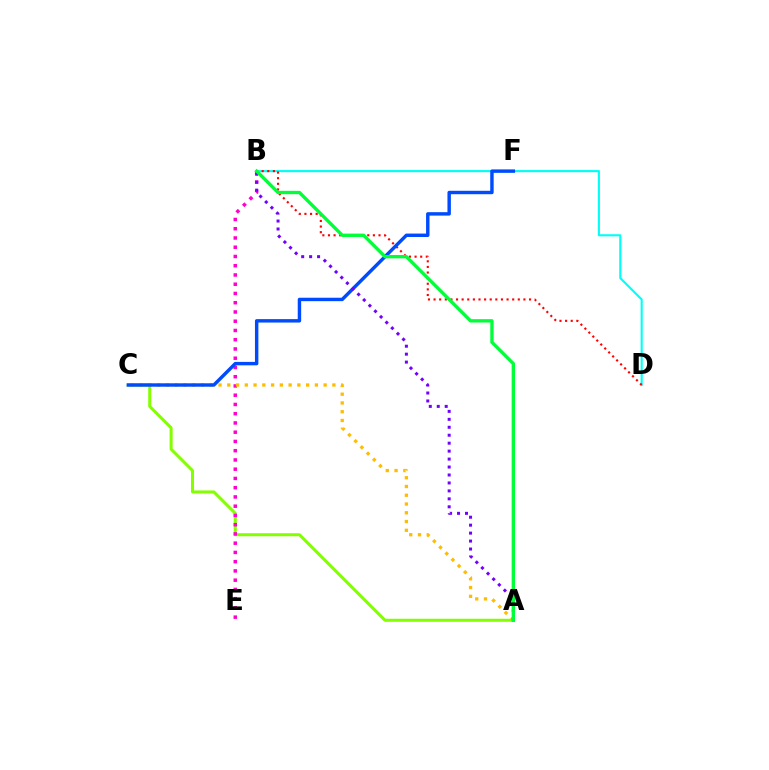{('A', 'C'): [{'color': '#84ff00', 'line_style': 'solid', 'thickness': 2.18}, {'color': '#ffbd00', 'line_style': 'dotted', 'thickness': 2.38}], ('B', 'E'): [{'color': '#ff00cf', 'line_style': 'dotted', 'thickness': 2.51}], ('B', 'D'): [{'color': '#00fff6', 'line_style': 'solid', 'thickness': 1.52}, {'color': '#ff0000', 'line_style': 'dotted', 'thickness': 1.53}], ('C', 'F'): [{'color': '#004bff', 'line_style': 'solid', 'thickness': 2.47}], ('A', 'B'): [{'color': '#7200ff', 'line_style': 'dotted', 'thickness': 2.16}, {'color': '#00ff39', 'line_style': 'solid', 'thickness': 2.41}]}